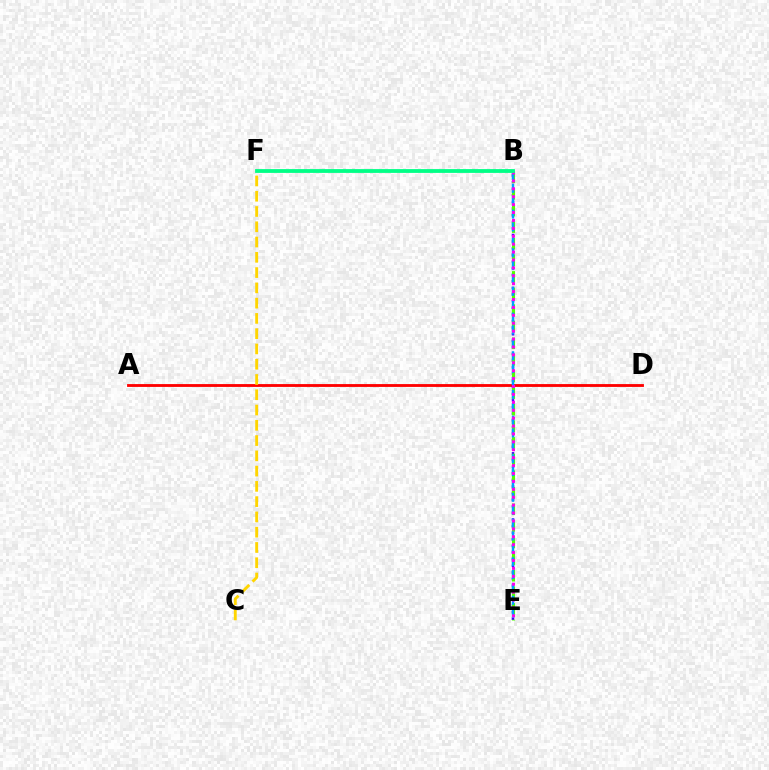{('A', 'D'): [{'color': '#ff0000', 'line_style': 'solid', 'thickness': 2.04}], ('B', 'E'): [{'color': '#3700ff', 'line_style': 'dotted', 'thickness': 1.8}, {'color': '#4fff00', 'line_style': 'dashed', 'thickness': 2.26}, {'color': '#009eff', 'line_style': 'dashed', 'thickness': 1.75}, {'color': '#ff00ed', 'line_style': 'dotted', 'thickness': 2.15}], ('C', 'F'): [{'color': '#ffd500', 'line_style': 'dashed', 'thickness': 2.07}], ('B', 'F'): [{'color': '#00ff86', 'line_style': 'solid', 'thickness': 2.74}]}